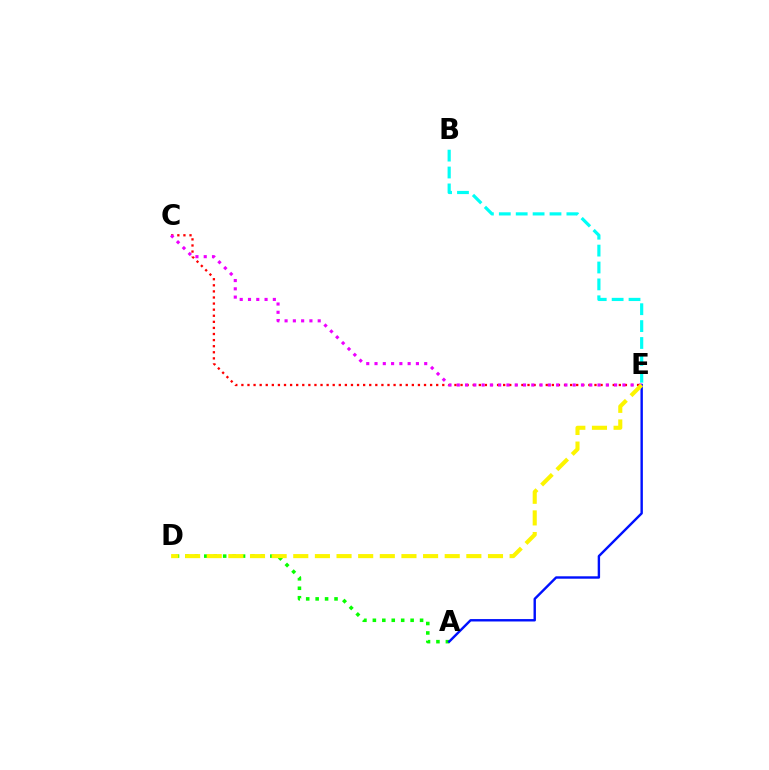{('C', 'E'): [{'color': '#ff0000', 'line_style': 'dotted', 'thickness': 1.65}, {'color': '#ee00ff', 'line_style': 'dotted', 'thickness': 2.25}], ('A', 'D'): [{'color': '#08ff00', 'line_style': 'dotted', 'thickness': 2.56}], ('A', 'E'): [{'color': '#0010ff', 'line_style': 'solid', 'thickness': 1.73}], ('B', 'E'): [{'color': '#00fff6', 'line_style': 'dashed', 'thickness': 2.3}], ('D', 'E'): [{'color': '#fcf500', 'line_style': 'dashed', 'thickness': 2.94}]}